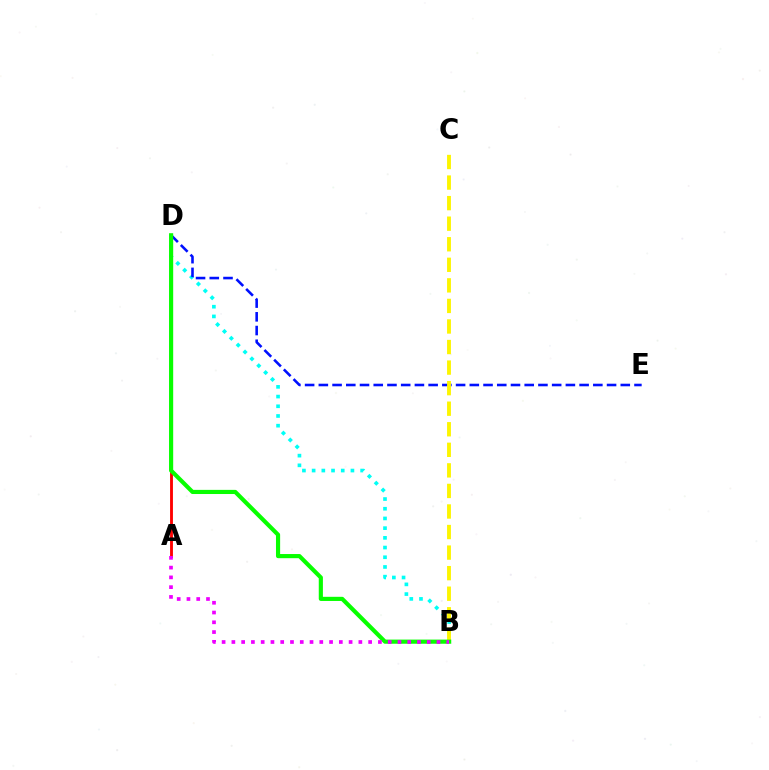{('A', 'D'): [{'color': '#ff0000', 'line_style': 'solid', 'thickness': 2.06}], ('B', 'D'): [{'color': '#00fff6', 'line_style': 'dotted', 'thickness': 2.64}, {'color': '#08ff00', 'line_style': 'solid', 'thickness': 2.99}], ('D', 'E'): [{'color': '#0010ff', 'line_style': 'dashed', 'thickness': 1.86}], ('B', 'C'): [{'color': '#fcf500', 'line_style': 'dashed', 'thickness': 2.79}], ('A', 'B'): [{'color': '#ee00ff', 'line_style': 'dotted', 'thickness': 2.65}]}